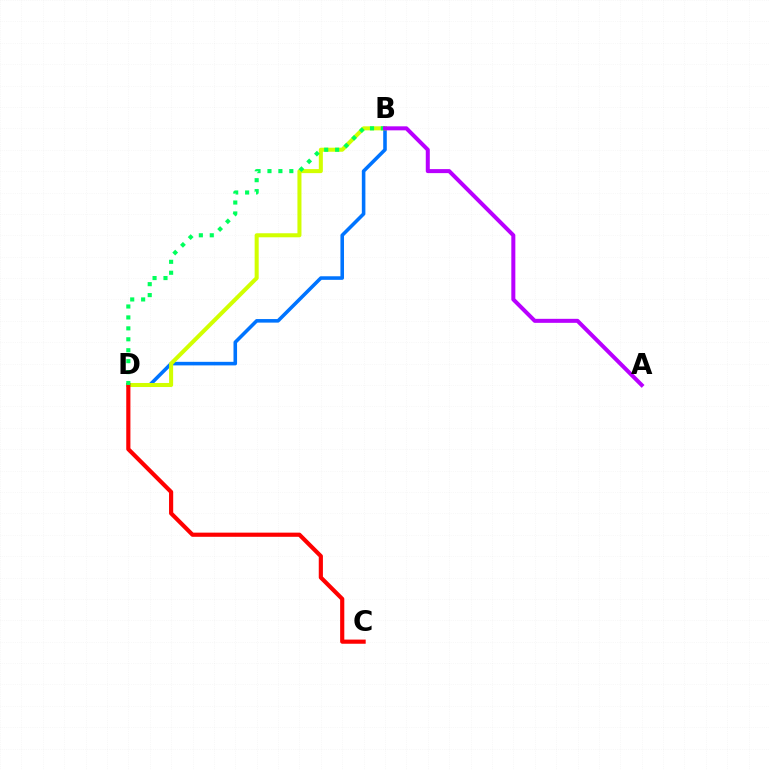{('B', 'D'): [{'color': '#0074ff', 'line_style': 'solid', 'thickness': 2.57}, {'color': '#d1ff00', 'line_style': 'solid', 'thickness': 2.91}, {'color': '#00ff5c', 'line_style': 'dotted', 'thickness': 2.97}], ('C', 'D'): [{'color': '#ff0000', 'line_style': 'solid', 'thickness': 2.99}], ('A', 'B'): [{'color': '#b900ff', 'line_style': 'solid', 'thickness': 2.89}]}